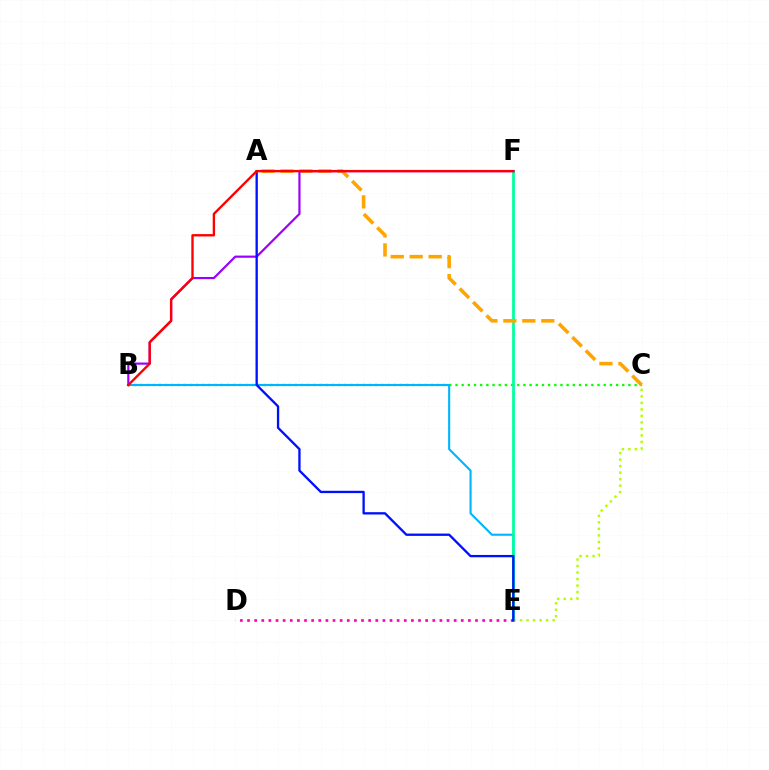{('B', 'C'): [{'color': '#08ff00', 'line_style': 'dotted', 'thickness': 1.68}], ('B', 'E'): [{'color': '#00b5ff', 'line_style': 'solid', 'thickness': 1.52}], ('E', 'F'): [{'color': '#00ff9d', 'line_style': 'solid', 'thickness': 1.98}], ('D', 'E'): [{'color': '#ff00bd', 'line_style': 'dotted', 'thickness': 1.94}], ('A', 'C'): [{'color': '#ffa500', 'line_style': 'dashed', 'thickness': 2.58}], ('C', 'E'): [{'color': '#b3ff00', 'line_style': 'dotted', 'thickness': 1.77}], ('B', 'F'): [{'color': '#9b00ff', 'line_style': 'solid', 'thickness': 1.57}, {'color': '#ff0000', 'line_style': 'solid', 'thickness': 1.7}], ('A', 'E'): [{'color': '#0010ff', 'line_style': 'solid', 'thickness': 1.67}]}